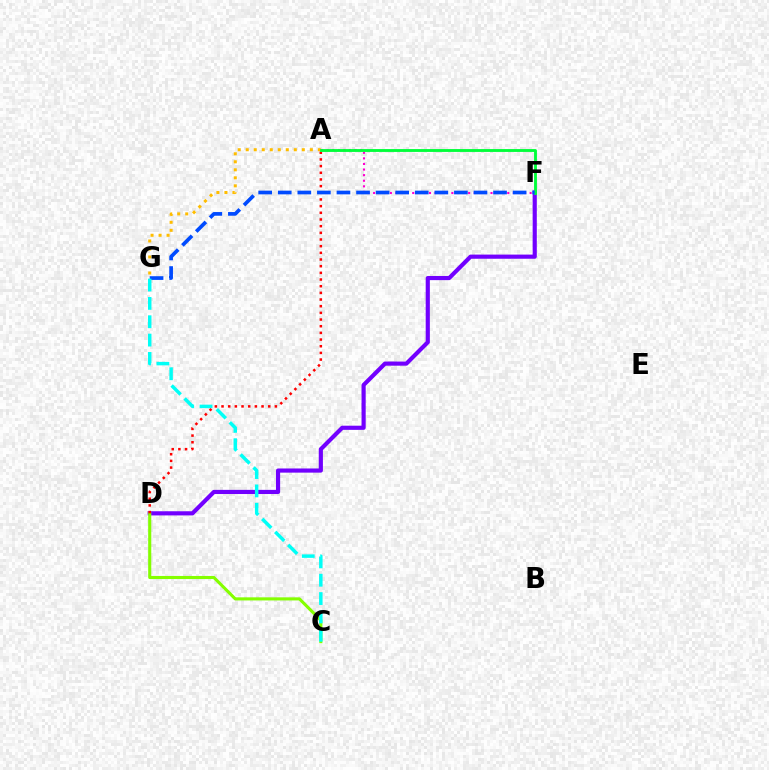{('D', 'F'): [{'color': '#7200ff', 'line_style': 'solid', 'thickness': 2.99}], ('C', 'D'): [{'color': '#84ff00', 'line_style': 'solid', 'thickness': 2.23}], ('A', 'F'): [{'color': '#ff00cf', 'line_style': 'dotted', 'thickness': 1.52}, {'color': '#00ff39', 'line_style': 'solid', 'thickness': 2.06}], ('A', 'D'): [{'color': '#ff0000', 'line_style': 'dotted', 'thickness': 1.81}], ('A', 'G'): [{'color': '#ffbd00', 'line_style': 'dotted', 'thickness': 2.18}], ('F', 'G'): [{'color': '#004bff', 'line_style': 'dashed', 'thickness': 2.66}], ('C', 'G'): [{'color': '#00fff6', 'line_style': 'dashed', 'thickness': 2.49}]}